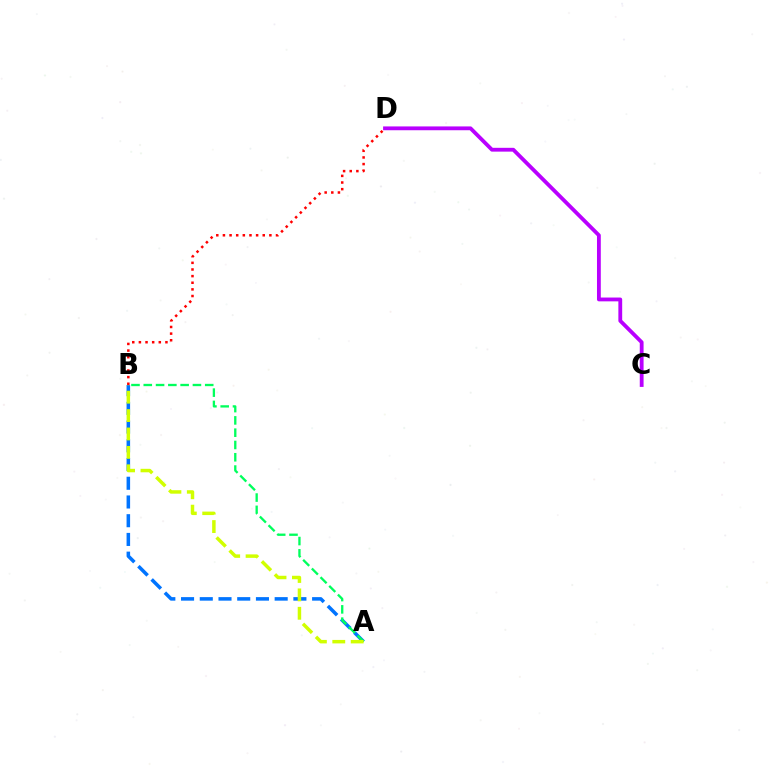{('A', 'B'): [{'color': '#0074ff', 'line_style': 'dashed', 'thickness': 2.54}, {'color': '#00ff5c', 'line_style': 'dashed', 'thickness': 1.67}, {'color': '#d1ff00', 'line_style': 'dashed', 'thickness': 2.5}], ('C', 'D'): [{'color': '#b900ff', 'line_style': 'solid', 'thickness': 2.75}], ('B', 'D'): [{'color': '#ff0000', 'line_style': 'dotted', 'thickness': 1.8}]}